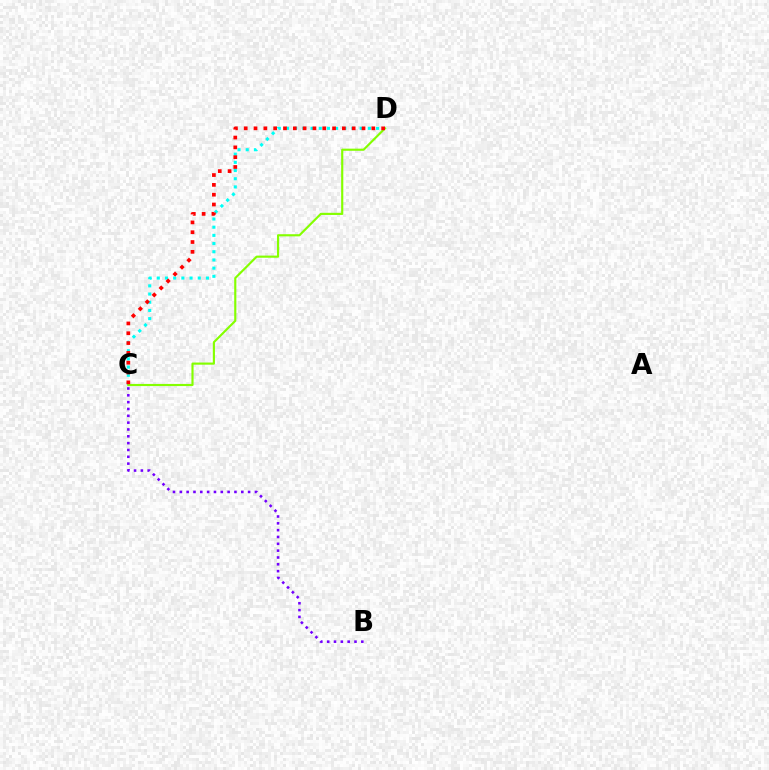{('B', 'C'): [{'color': '#7200ff', 'line_style': 'dotted', 'thickness': 1.86}], ('C', 'D'): [{'color': '#00fff6', 'line_style': 'dotted', 'thickness': 2.22}, {'color': '#84ff00', 'line_style': 'solid', 'thickness': 1.55}, {'color': '#ff0000', 'line_style': 'dotted', 'thickness': 2.67}]}